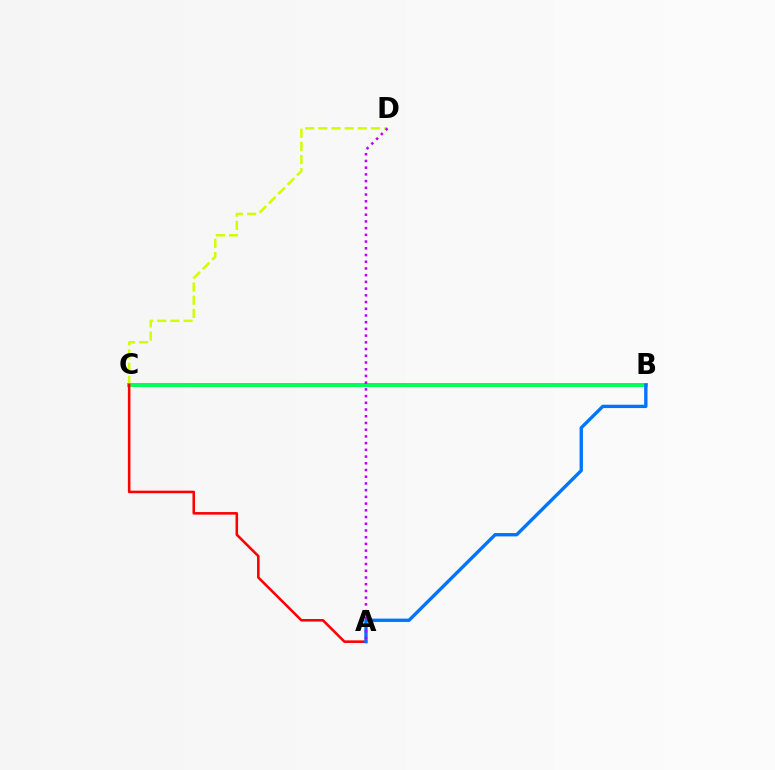{('C', 'D'): [{'color': '#d1ff00', 'line_style': 'dashed', 'thickness': 1.79}], ('B', 'C'): [{'color': '#00ff5c', 'line_style': 'solid', 'thickness': 2.89}], ('A', 'C'): [{'color': '#ff0000', 'line_style': 'solid', 'thickness': 1.85}], ('A', 'B'): [{'color': '#0074ff', 'line_style': 'solid', 'thickness': 2.41}], ('A', 'D'): [{'color': '#b900ff', 'line_style': 'dotted', 'thickness': 1.83}]}